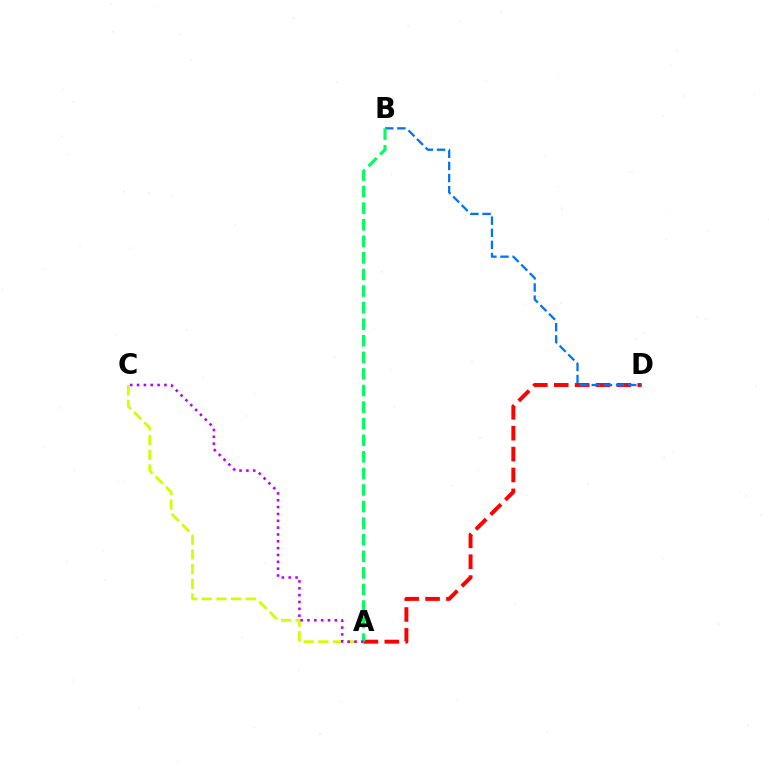{('A', 'D'): [{'color': '#ff0000', 'line_style': 'dashed', 'thickness': 2.84}], ('B', 'D'): [{'color': '#0074ff', 'line_style': 'dashed', 'thickness': 1.65}], ('A', 'C'): [{'color': '#d1ff00', 'line_style': 'dashed', 'thickness': 1.99}, {'color': '#b900ff', 'line_style': 'dotted', 'thickness': 1.86}], ('A', 'B'): [{'color': '#00ff5c', 'line_style': 'dashed', 'thickness': 2.25}]}